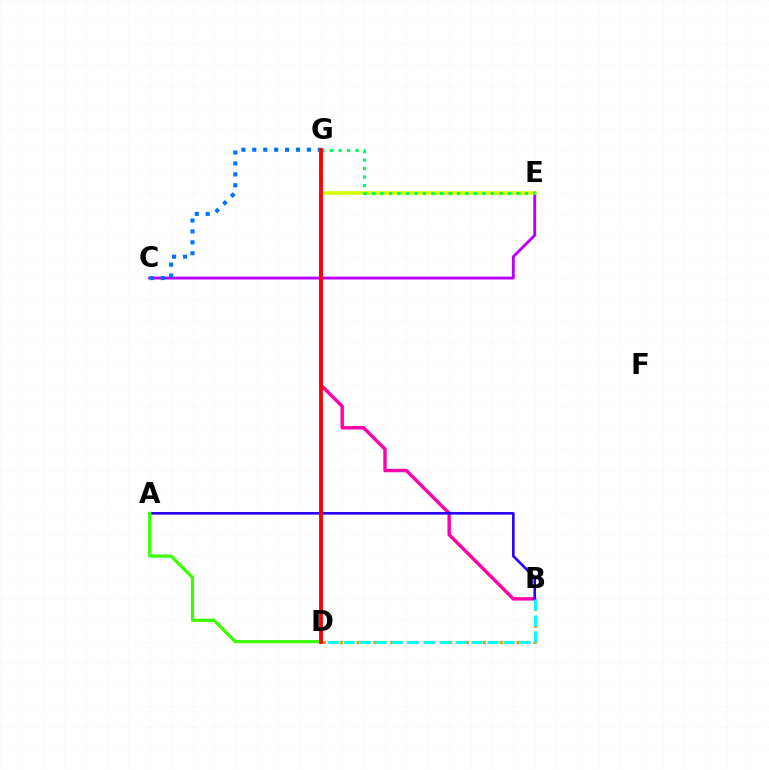{('B', 'D'): [{'color': '#ff9400', 'line_style': 'dotted', 'thickness': 2.29}, {'color': '#00fff6', 'line_style': 'dashed', 'thickness': 2.17}], ('C', 'E'): [{'color': '#b900ff', 'line_style': 'solid', 'thickness': 2.08}], ('B', 'G'): [{'color': '#ff00ac', 'line_style': 'solid', 'thickness': 2.47}], ('A', 'B'): [{'color': '#2500ff', 'line_style': 'solid', 'thickness': 1.88}], ('A', 'D'): [{'color': '#3dff00', 'line_style': 'solid', 'thickness': 2.34}], ('C', 'G'): [{'color': '#0074ff', 'line_style': 'dotted', 'thickness': 2.97}], ('E', 'G'): [{'color': '#d1ff00', 'line_style': 'solid', 'thickness': 2.56}, {'color': '#00ff5c', 'line_style': 'dotted', 'thickness': 2.31}], ('D', 'G'): [{'color': '#ff0000', 'line_style': 'solid', 'thickness': 2.76}]}